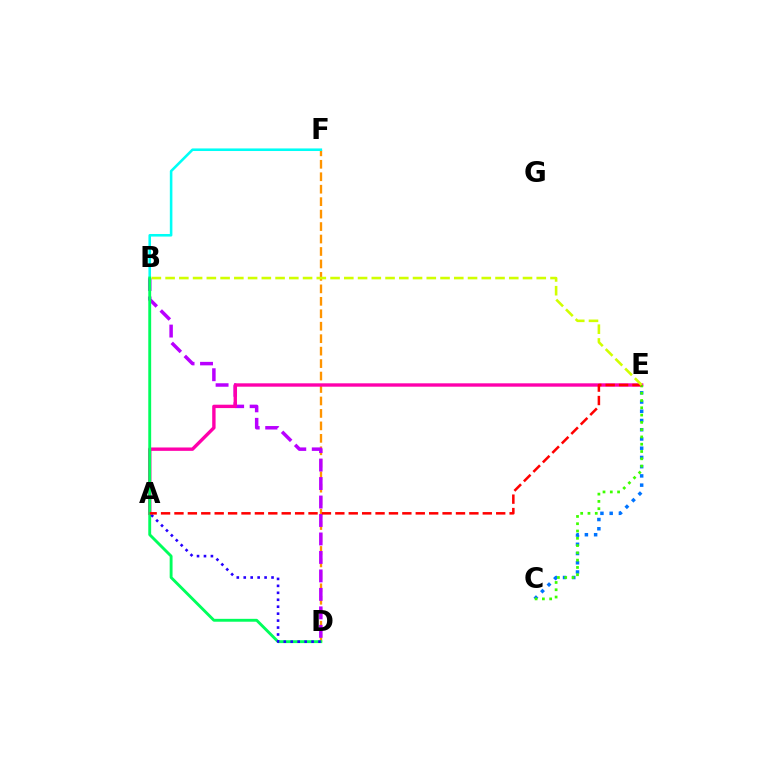{('D', 'F'): [{'color': '#ff9400', 'line_style': 'dashed', 'thickness': 1.69}], ('B', 'D'): [{'color': '#b900ff', 'line_style': 'dashed', 'thickness': 2.51}, {'color': '#00ff5c', 'line_style': 'solid', 'thickness': 2.08}], ('A', 'E'): [{'color': '#ff00ac', 'line_style': 'solid', 'thickness': 2.43}, {'color': '#ff0000', 'line_style': 'dashed', 'thickness': 1.82}], ('C', 'E'): [{'color': '#0074ff', 'line_style': 'dotted', 'thickness': 2.51}, {'color': '#3dff00', 'line_style': 'dotted', 'thickness': 1.98}], ('B', 'F'): [{'color': '#00fff6', 'line_style': 'solid', 'thickness': 1.85}], ('A', 'D'): [{'color': '#2500ff', 'line_style': 'dotted', 'thickness': 1.89}], ('B', 'E'): [{'color': '#d1ff00', 'line_style': 'dashed', 'thickness': 1.87}]}